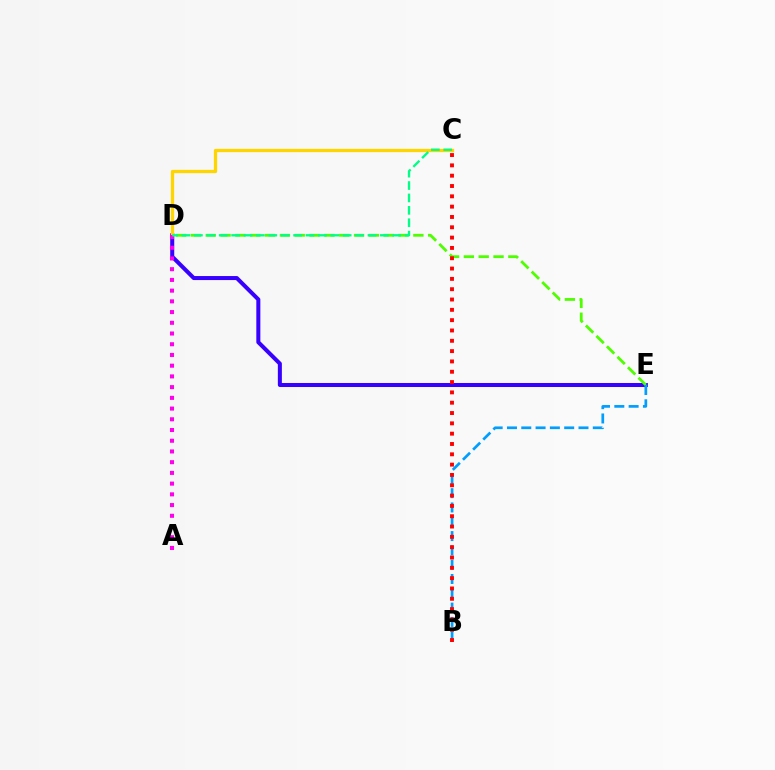{('D', 'E'): [{'color': '#3700ff', 'line_style': 'solid', 'thickness': 2.9}, {'color': '#4fff00', 'line_style': 'dashed', 'thickness': 2.01}], ('B', 'E'): [{'color': '#009eff', 'line_style': 'dashed', 'thickness': 1.94}], ('C', 'D'): [{'color': '#ffd500', 'line_style': 'solid', 'thickness': 2.36}, {'color': '#00ff86', 'line_style': 'dashed', 'thickness': 1.68}], ('A', 'D'): [{'color': '#ff00ed', 'line_style': 'dotted', 'thickness': 2.91}], ('B', 'C'): [{'color': '#ff0000', 'line_style': 'dotted', 'thickness': 2.8}]}